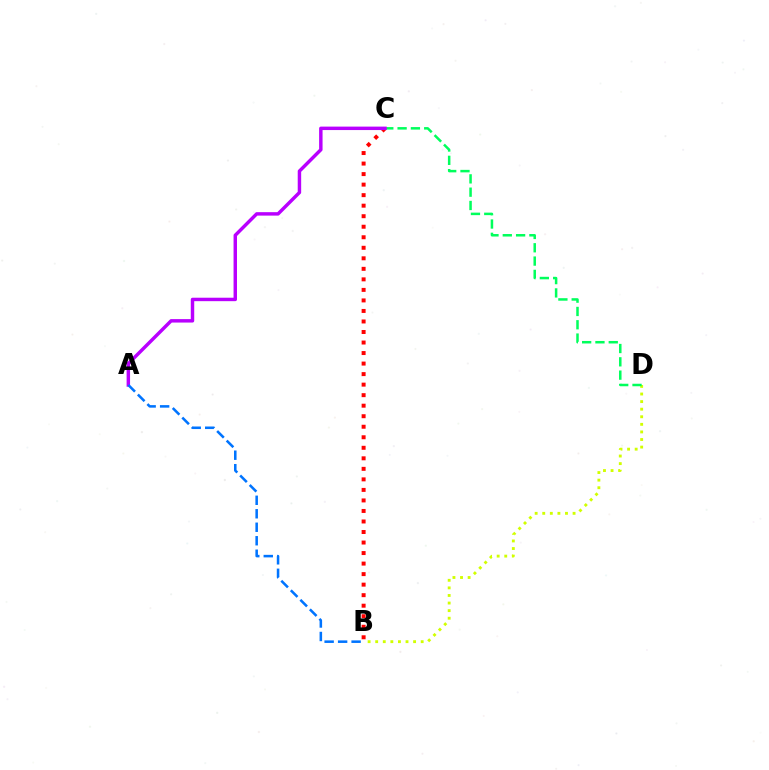{('B', 'D'): [{'color': '#d1ff00', 'line_style': 'dotted', 'thickness': 2.06}], ('C', 'D'): [{'color': '#00ff5c', 'line_style': 'dashed', 'thickness': 1.81}], ('B', 'C'): [{'color': '#ff0000', 'line_style': 'dotted', 'thickness': 2.86}], ('A', 'C'): [{'color': '#b900ff', 'line_style': 'solid', 'thickness': 2.48}], ('A', 'B'): [{'color': '#0074ff', 'line_style': 'dashed', 'thickness': 1.83}]}